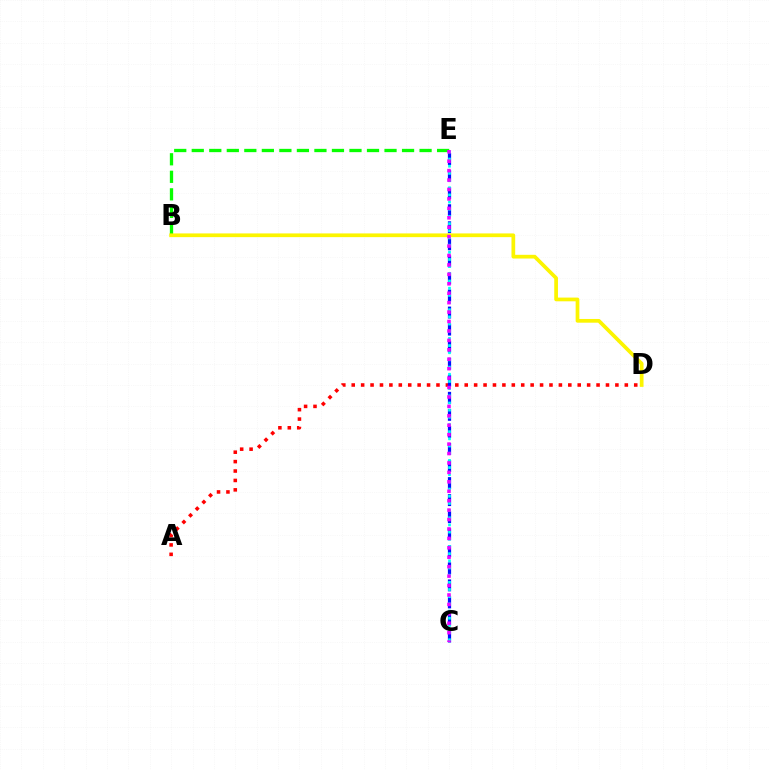{('A', 'D'): [{'color': '#ff0000', 'line_style': 'dotted', 'thickness': 2.56}], ('B', 'E'): [{'color': '#08ff00', 'line_style': 'dashed', 'thickness': 2.38}], ('C', 'E'): [{'color': '#0010ff', 'line_style': 'dashed', 'thickness': 2.32}, {'color': '#00fff6', 'line_style': 'dotted', 'thickness': 1.95}, {'color': '#ee00ff', 'line_style': 'dotted', 'thickness': 2.56}], ('B', 'D'): [{'color': '#fcf500', 'line_style': 'solid', 'thickness': 2.68}]}